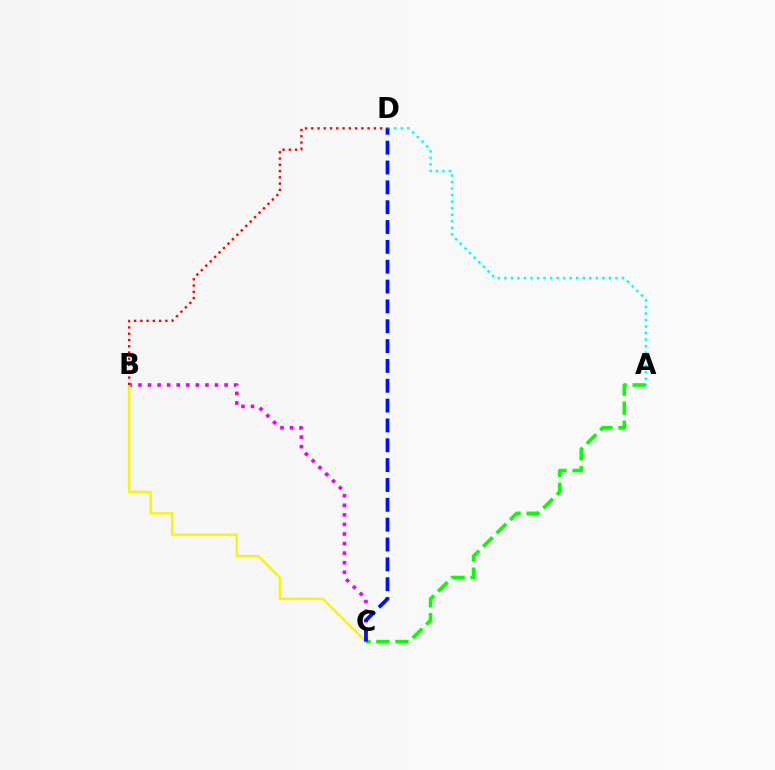{('A', 'D'): [{'color': '#00fff6', 'line_style': 'dotted', 'thickness': 1.77}], ('B', 'C'): [{'color': '#ee00ff', 'line_style': 'dotted', 'thickness': 2.6}, {'color': '#fcf500', 'line_style': 'solid', 'thickness': 1.74}], ('A', 'C'): [{'color': '#08ff00', 'line_style': 'dashed', 'thickness': 2.58}], ('B', 'D'): [{'color': '#ff0000', 'line_style': 'dotted', 'thickness': 1.7}], ('C', 'D'): [{'color': '#0010ff', 'line_style': 'dashed', 'thickness': 2.7}]}